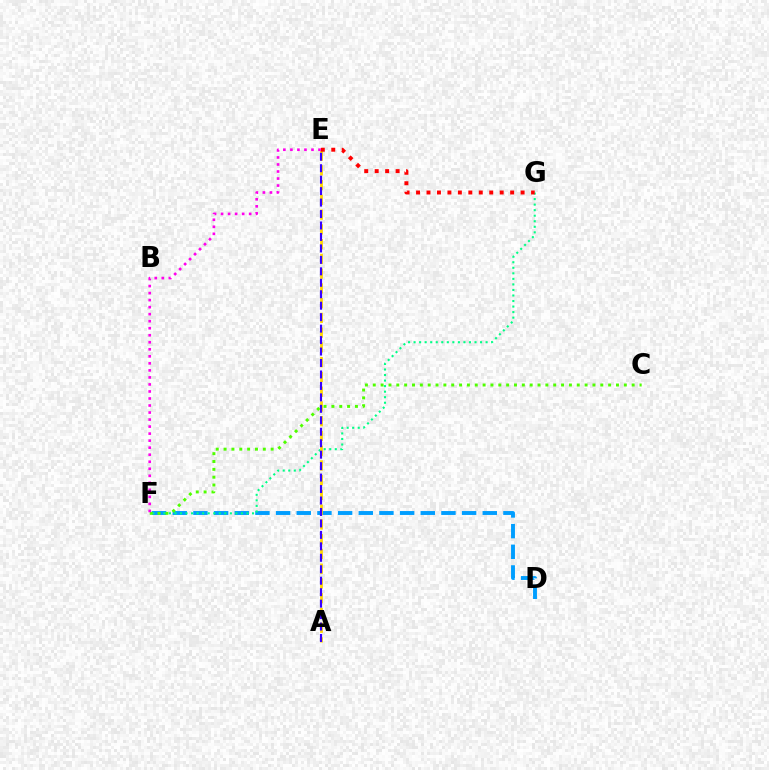{('D', 'F'): [{'color': '#009eff', 'line_style': 'dashed', 'thickness': 2.81}], ('F', 'G'): [{'color': '#00ff86', 'line_style': 'dotted', 'thickness': 1.51}], ('A', 'E'): [{'color': '#ffd500', 'line_style': 'dashed', 'thickness': 2.0}, {'color': '#3700ff', 'line_style': 'dashed', 'thickness': 1.56}], ('C', 'F'): [{'color': '#4fff00', 'line_style': 'dotted', 'thickness': 2.13}], ('E', 'G'): [{'color': '#ff0000', 'line_style': 'dotted', 'thickness': 2.84}], ('E', 'F'): [{'color': '#ff00ed', 'line_style': 'dotted', 'thickness': 1.91}]}